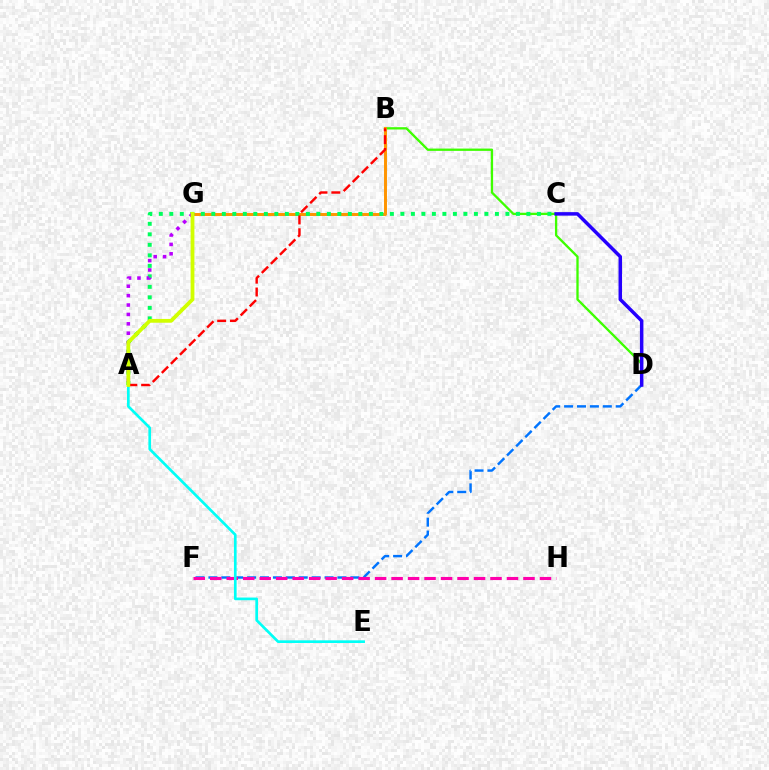{('B', 'D'): [{'color': '#3dff00', 'line_style': 'solid', 'thickness': 1.66}], ('B', 'G'): [{'color': '#ff9400', 'line_style': 'solid', 'thickness': 2.13}], ('D', 'F'): [{'color': '#0074ff', 'line_style': 'dashed', 'thickness': 1.75}], ('A', 'C'): [{'color': '#00ff5c', 'line_style': 'dotted', 'thickness': 2.85}], ('F', 'H'): [{'color': '#ff00ac', 'line_style': 'dashed', 'thickness': 2.24}], ('A', 'G'): [{'color': '#b900ff', 'line_style': 'dotted', 'thickness': 2.55}, {'color': '#d1ff00', 'line_style': 'solid', 'thickness': 2.73}], ('A', 'B'): [{'color': '#ff0000', 'line_style': 'dashed', 'thickness': 1.74}], ('A', 'E'): [{'color': '#00fff6', 'line_style': 'solid', 'thickness': 1.93}], ('C', 'D'): [{'color': '#2500ff', 'line_style': 'solid', 'thickness': 2.51}]}